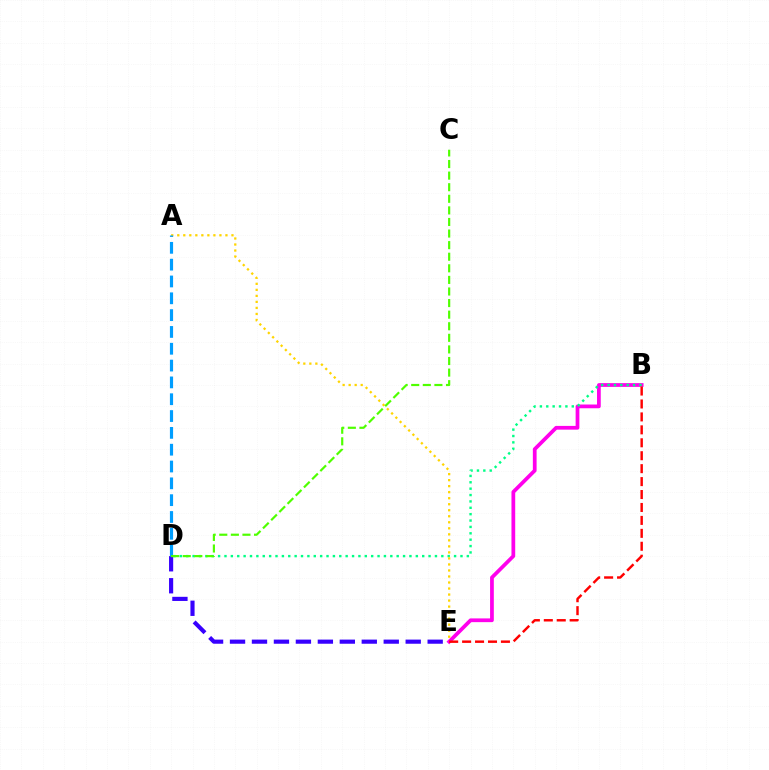{('B', 'E'): [{'color': '#ff00ed', 'line_style': 'solid', 'thickness': 2.7}, {'color': '#ff0000', 'line_style': 'dashed', 'thickness': 1.76}], ('D', 'E'): [{'color': '#3700ff', 'line_style': 'dashed', 'thickness': 2.98}], ('B', 'D'): [{'color': '#00ff86', 'line_style': 'dotted', 'thickness': 1.73}], ('A', 'E'): [{'color': '#ffd500', 'line_style': 'dotted', 'thickness': 1.64}], ('A', 'D'): [{'color': '#009eff', 'line_style': 'dashed', 'thickness': 2.29}], ('C', 'D'): [{'color': '#4fff00', 'line_style': 'dashed', 'thickness': 1.57}]}